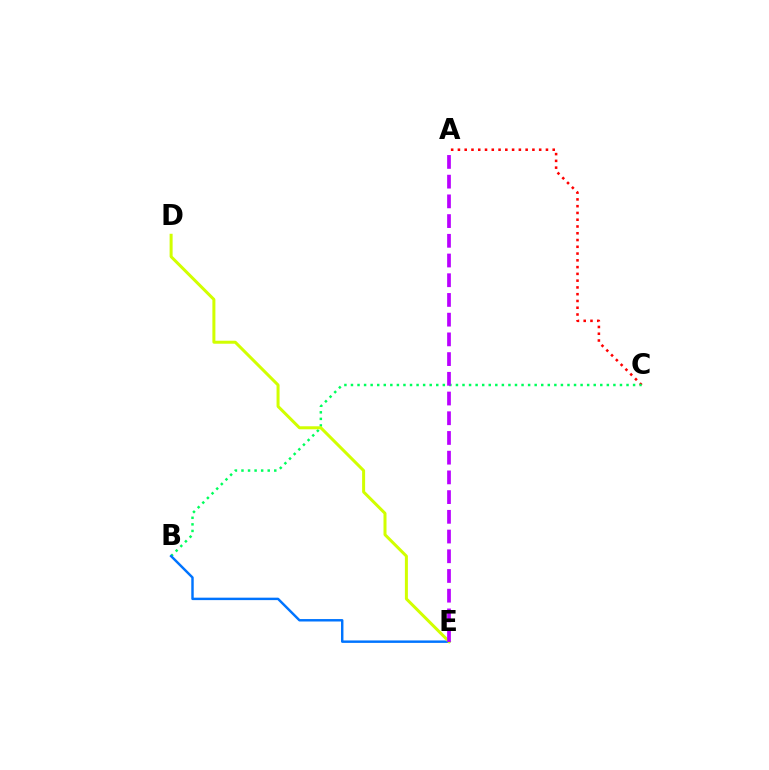{('A', 'C'): [{'color': '#ff0000', 'line_style': 'dotted', 'thickness': 1.84}], ('B', 'C'): [{'color': '#00ff5c', 'line_style': 'dotted', 'thickness': 1.78}], ('B', 'E'): [{'color': '#0074ff', 'line_style': 'solid', 'thickness': 1.76}], ('D', 'E'): [{'color': '#d1ff00', 'line_style': 'solid', 'thickness': 2.16}], ('A', 'E'): [{'color': '#b900ff', 'line_style': 'dashed', 'thickness': 2.68}]}